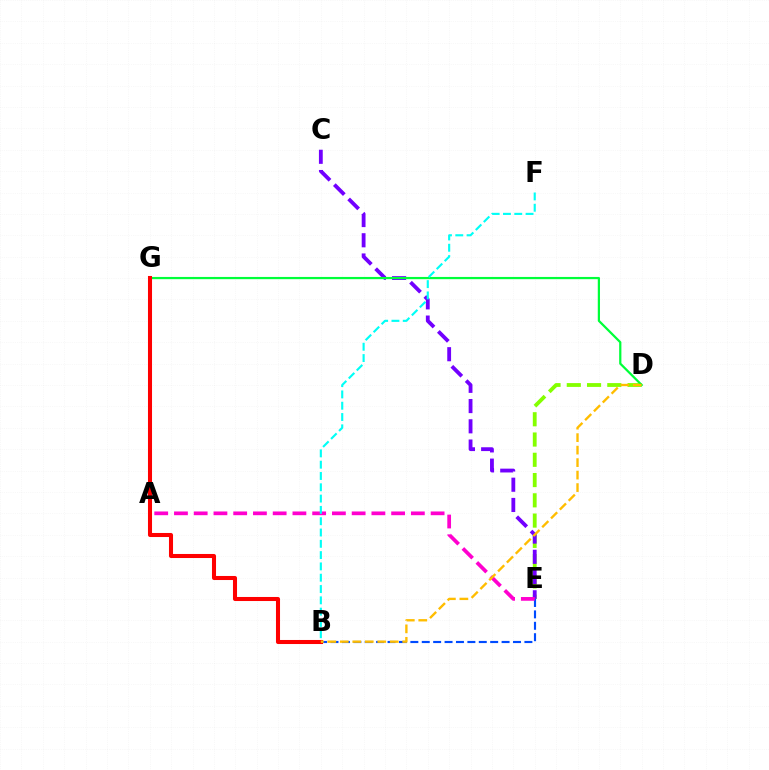{('B', 'E'): [{'color': '#004bff', 'line_style': 'dashed', 'thickness': 1.55}], ('D', 'E'): [{'color': '#84ff00', 'line_style': 'dashed', 'thickness': 2.75}], ('C', 'E'): [{'color': '#7200ff', 'line_style': 'dashed', 'thickness': 2.75}], ('A', 'E'): [{'color': '#ff00cf', 'line_style': 'dashed', 'thickness': 2.68}], ('D', 'G'): [{'color': '#00ff39', 'line_style': 'solid', 'thickness': 1.61}], ('B', 'G'): [{'color': '#ff0000', 'line_style': 'solid', 'thickness': 2.92}], ('B', 'F'): [{'color': '#00fff6', 'line_style': 'dashed', 'thickness': 1.54}], ('B', 'D'): [{'color': '#ffbd00', 'line_style': 'dashed', 'thickness': 1.7}]}